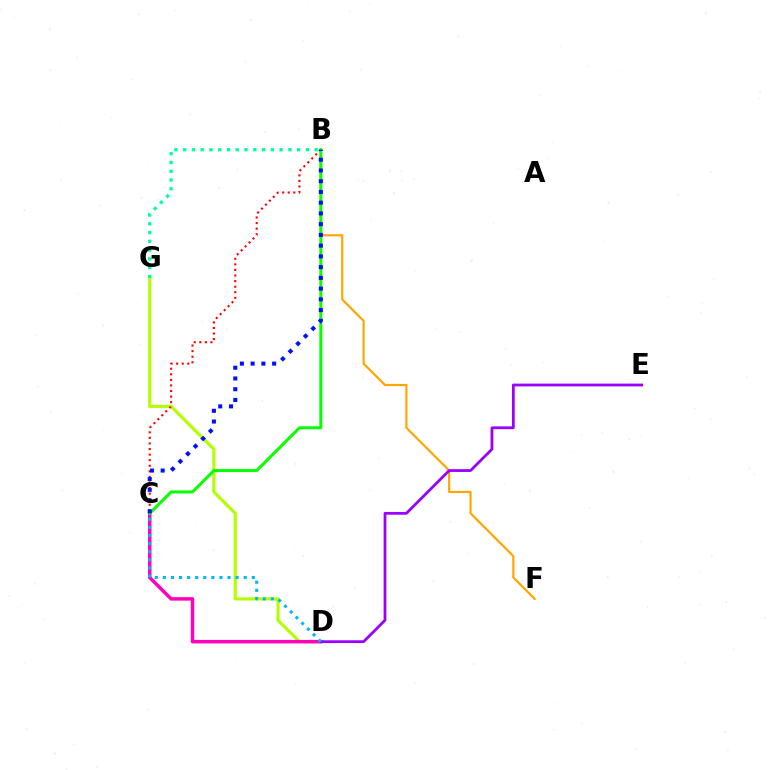{('B', 'F'): [{'color': '#ffa500', 'line_style': 'solid', 'thickness': 1.56}], ('D', 'G'): [{'color': '#b3ff00', 'line_style': 'solid', 'thickness': 2.25}], ('B', 'C'): [{'color': '#ff0000', 'line_style': 'dotted', 'thickness': 1.51}, {'color': '#08ff00', 'line_style': 'solid', 'thickness': 2.17}, {'color': '#0010ff', 'line_style': 'dotted', 'thickness': 2.92}], ('C', 'D'): [{'color': '#ff00bd', 'line_style': 'solid', 'thickness': 2.51}, {'color': '#00b5ff', 'line_style': 'dotted', 'thickness': 2.2}], ('D', 'E'): [{'color': '#9b00ff', 'line_style': 'solid', 'thickness': 2.0}], ('B', 'G'): [{'color': '#00ff9d', 'line_style': 'dotted', 'thickness': 2.38}]}